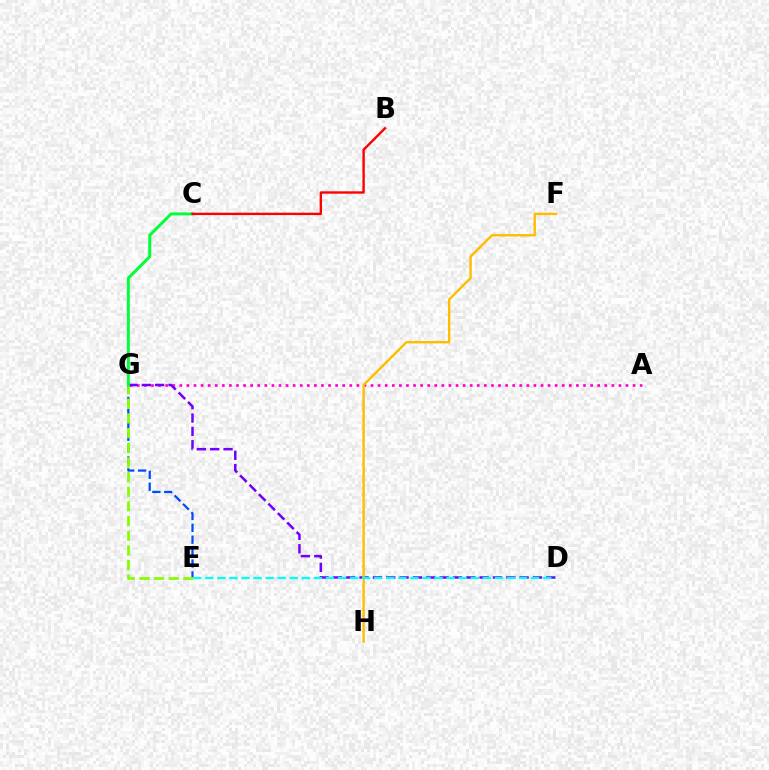{('A', 'G'): [{'color': '#ff00cf', 'line_style': 'dotted', 'thickness': 1.92}], ('E', 'G'): [{'color': '#004bff', 'line_style': 'dashed', 'thickness': 1.62}, {'color': '#84ff00', 'line_style': 'dashed', 'thickness': 1.99}], ('D', 'G'): [{'color': '#7200ff', 'line_style': 'dashed', 'thickness': 1.81}], ('F', 'H'): [{'color': '#ffbd00', 'line_style': 'solid', 'thickness': 1.71}], ('D', 'E'): [{'color': '#00fff6', 'line_style': 'dashed', 'thickness': 1.64}], ('C', 'G'): [{'color': '#00ff39', 'line_style': 'solid', 'thickness': 2.15}], ('B', 'C'): [{'color': '#ff0000', 'line_style': 'solid', 'thickness': 1.72}]}